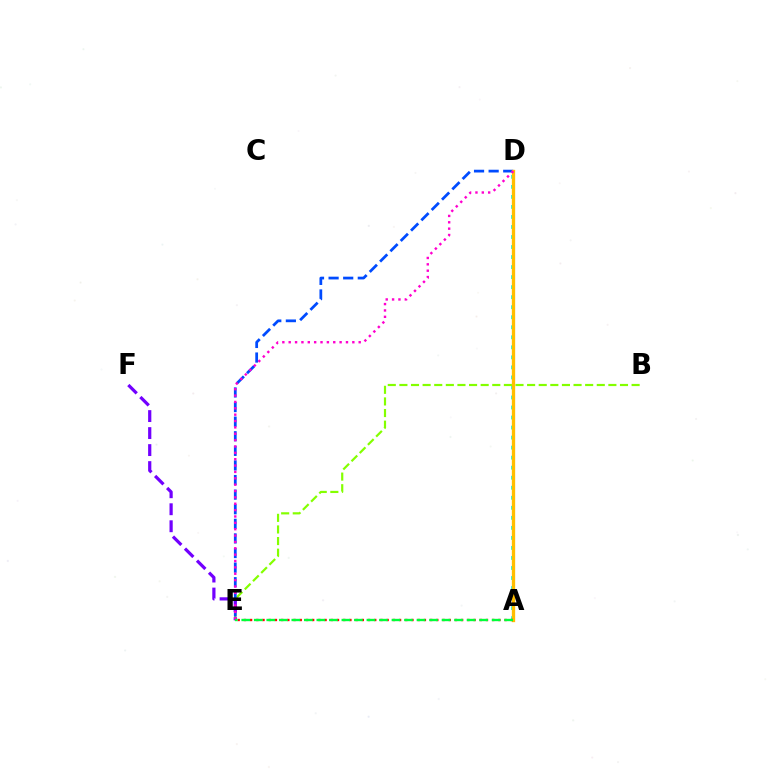{('A', 'D'): [{'color': '#00fff6', 'line_style': 'dotted', 'thickness': 2.72}, {'color': '#ffbd00', 'line_style': 'solid', 'thickness': 2.39}], ('B', 'E'): [{'color': '#84ff00', 'line_style': 'dashed', 'thickness': 1.58}], ('D', 'E'): [{'color': '#004bff', 'line_style': 'dashed', 'thickness': 1.98}, {'color': '#ff00cf', 'line_style': 'dotted', 'thickness': 1.73}], ('E', 'F'): [{'color': '#7200ff', 'line_style': 'dashed', 'thickness': 2.31}], ('A', 'E'): [{'color': '#ff0000', 'line_style': 'dotted', 'thickness': 1.69}, {'color': '#00ff39', 'line_style': 'dashed', 'thickness': 1.7}]}